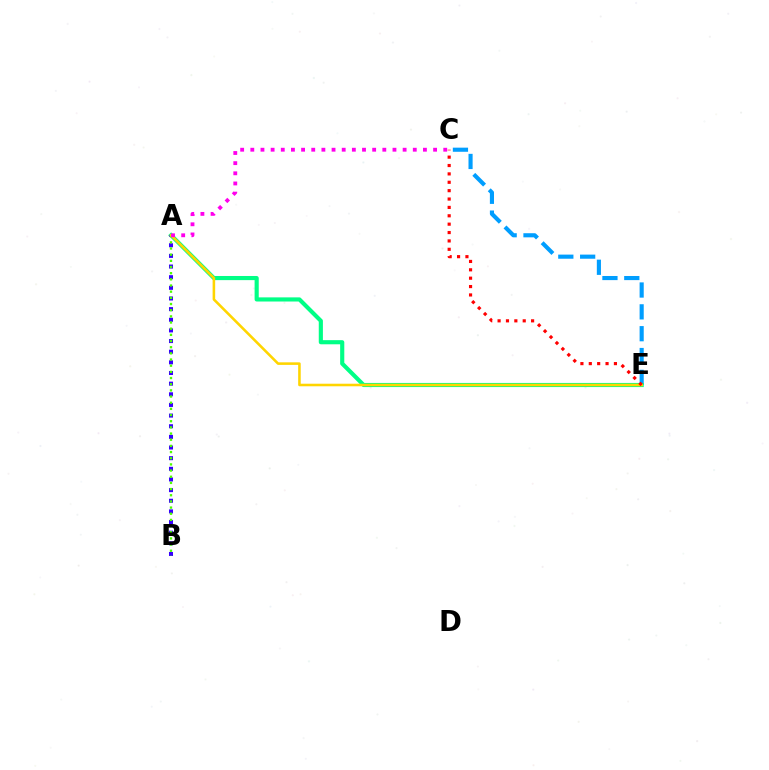{('C', 'E'): [{'color': '#009eff', 'line_style': 'dashed', 'thickness': 2.97}, {'color': '#ff0000', 'line_style': 'dotted', 'thickness': 2.28}], ('A', 'E'): [{'color': '#00ff86', 'line_style': 'solid', 'thickness': 2.98}, {'color': '#ffd500', 'line_style': 'solid', 'thickness': 1.85}], ('A', 'B'): [{'color': '#3700ff', 'line_style': 'dotted', 'thickness': 2.89}, {'color': '#4fff00', 'line_style': 'dotted', 'thickness': 1.68}], ('A', 'C'): [{'color': '#ff00ed', 'line_style': 'dotted', 'thickness': 2.76}]}